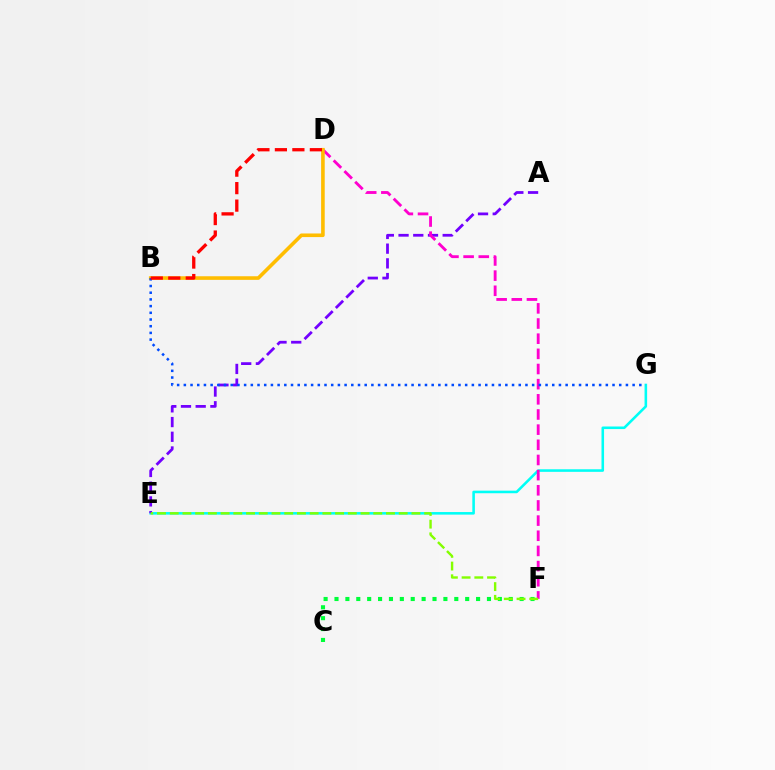{('E', 'G'): [{'color': '#00fff6', 'line_style': 'solid', 'thickness': 1.85}], ('C', 'F'): [{'color': '#00ff39', 'line_style': 'dotted', 'thickness': 2.96}], ('A', 'E'): [{'color': '#7200ff', 'line_style': 'dashed', 'thickness': 2.0}], ('D', 'F'): [{'color': '#ff00cf', 'line_style': 'dashed', 'thickness': 2.06}], ('B', 'D'): [{'color': '#ffbd00', 'line_style': 'solid', 'thickness': 2.6}, {'color': '#ff0000', 'line_style': 'dashed', 'thickness': 2.38}], ('E', 'F'): [{'color': '#84ff00', 'line_style': 'dashed', 'thickness': 1.73}], ('B', 'G'): [{'color': '#004bff', 'line_style': 'dotted', 'thickness': 1.82}]}